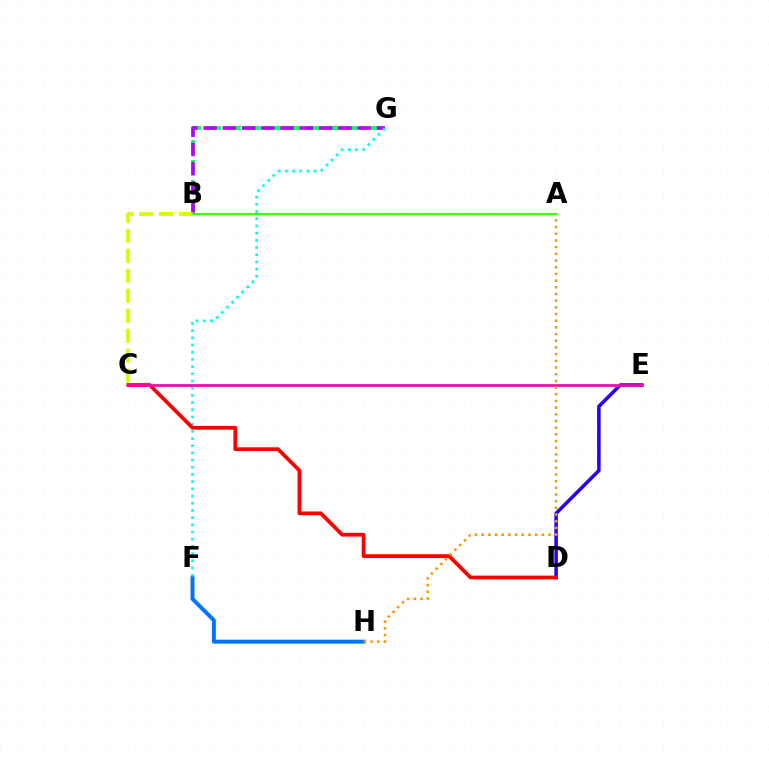{('F', 'H'): [{'color': '#0074ff', 'line_style': 'solid', 'thickness': 2.83}], ('B', 'G'): [{'color': '#00ff5c', 'line_style': 'dashed', 'thickness': 2.71}, {'color': '#b900ff', 'line_style': 'dashed', 'thickness': 2.62}], ('D', 'E'): [{'color': '#2500ff', 'line_style': 'solid', 'thickness': 2.54}], ('F', 'G'): [{'color': '#00fff6', 'line_style': 'dotted', 'thickness': 1.95}], ('C', 'D'): [{'color': '#ff0000', 'line_style': 'solid', 'thickness': 2.71}], ('C', 'E'): [{'color': '#ff00ac', 'line_style': 'solid', 'thickness': 1.95}], ('B', 'C'): [{'color': '#d1ff00', 'line_style': 'dashed', 'thickness': 2.71}], ('A', 'H'): [{'color': '#ff9400', 'line_style': 'dotted', 'thickness': 1.82}], ('A', 'B'): [{'color': '#3dff00', 'line_style': 'solid', 'thickness': 1.57}]}